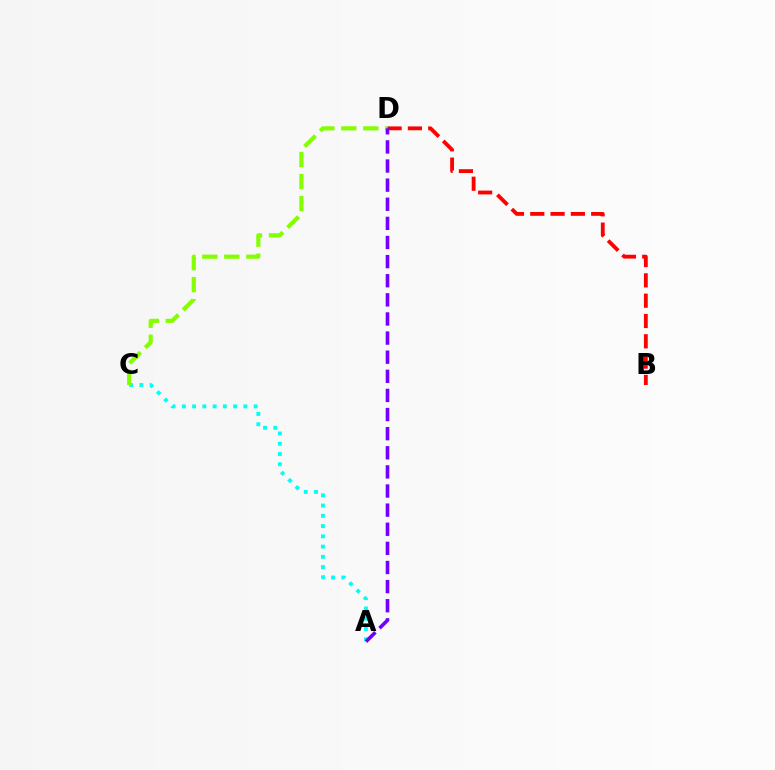{('A', 'C'): [{'color': '#00fff6', 'line_style': 'dotted', 'thickness': 2.79}], ('C', 'D'): [{'color': '#84ff00', 'line_style': 'dashed', 'thickness': 2.99}], ('B', 'D'): [{'color': '#ff0000', 'line_style': 'dashed', 'thickness': 2.76}], ('A', 'D'): [{'color': '#7200ff', 'line_style': 'dashed', 'thickness': 2.6}]}